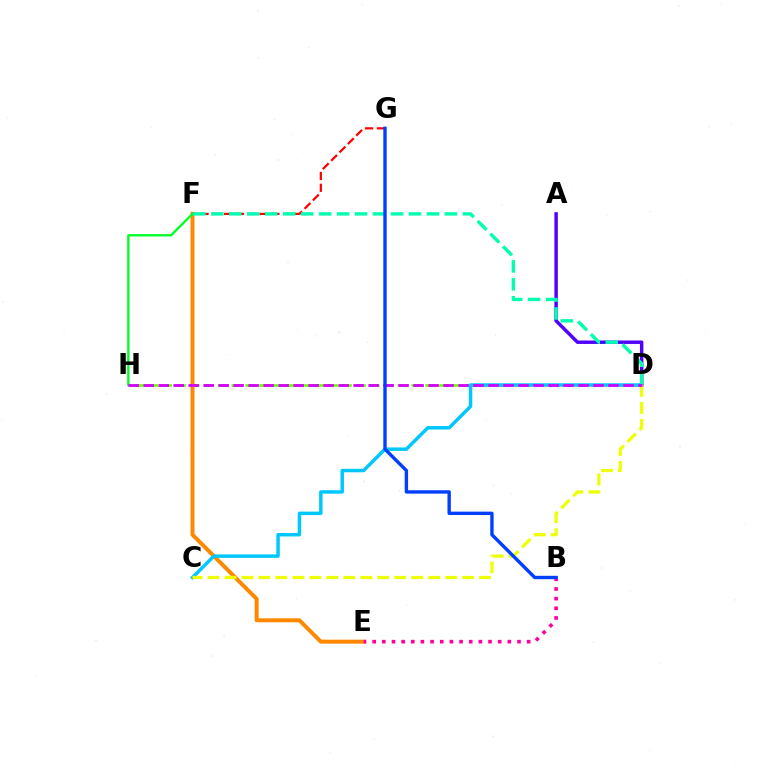{('E', 'F'): [{'color': '#ff8800', 'line_style': 'solid', 'thickness': 2.86}], ('D', 'H'): [{'color': '#66ff00', 'line_style': 'dashed', 'thickness': 1.88}, {'color': '#d600ff', 'line_style': 'dashed', 'thickness': 2.04}], ('C', 'D'): [{'color': '#00c7ff', 'line_style': 'solid', 'thickness': 2.48}, {'color': '#eeff00', 'line_style': 'dashed', 'thickness': 2.31}], ('F', 'G'): [{'color': '#ff0000', 'line_style': 'dashed', 'thickness': 1.6}], ('A', 'D'): [{'color': '#4f00ff', 'line_style': 'solid', 'thickness': 2.48}], ('F', 'H'): [{'color': '#00ff27', 'line_style': 'solid', 'thickness': 1.69}], ('B', 'E'): [{'color': '#ff00a0', 'line_style': 'dotted', 'thickness': 2.62}], ('D', 'F'): [{'color': '#00ffaf', 'line_style': 'dashed', 'thickness': 2.44}], ('B', 'G'): [{'color': '#003fff', 'line_style': 'solid', 'thickness': 2.43}]}